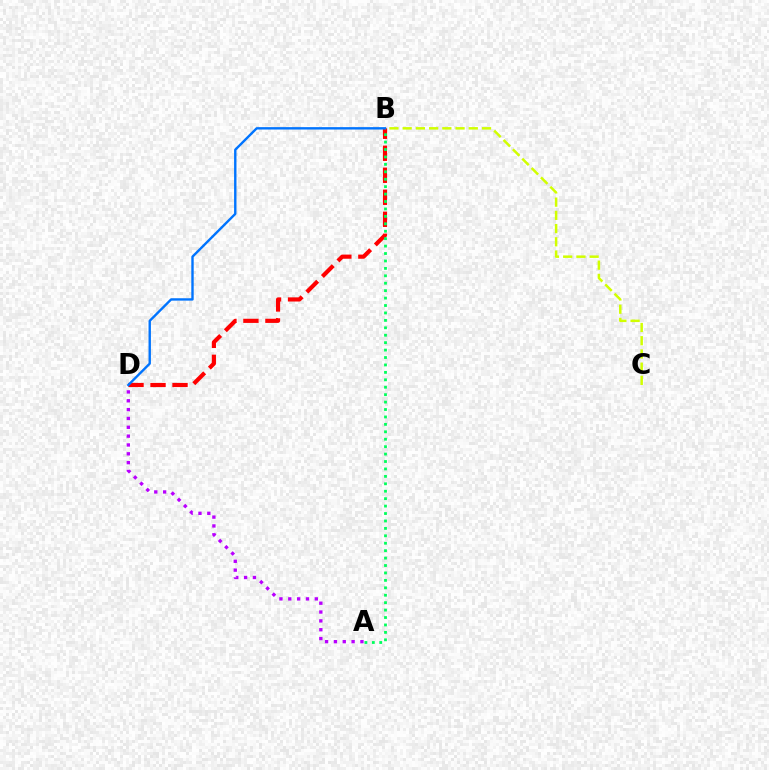{('B', 'D'): [{'color': '#ff0000', 'line_style': 'dashed', 'thickness': 2.99}, {'color': '#0074ff', 'line_style': 'solid', 'thickness': 1.72}], ('B', 'C'): [{'color': '#d1ff00', 'line_style': 'dashed', 'thickness': 1.8}], ('A', 'D'): [{'color': '#b900ff', 'line_style': 'dotted', 'thickness': 2.4}], ('A', 'B'): [{'color': '#00ff5c', 'line_style': 'dotted', 'thickness': 2.02}]}